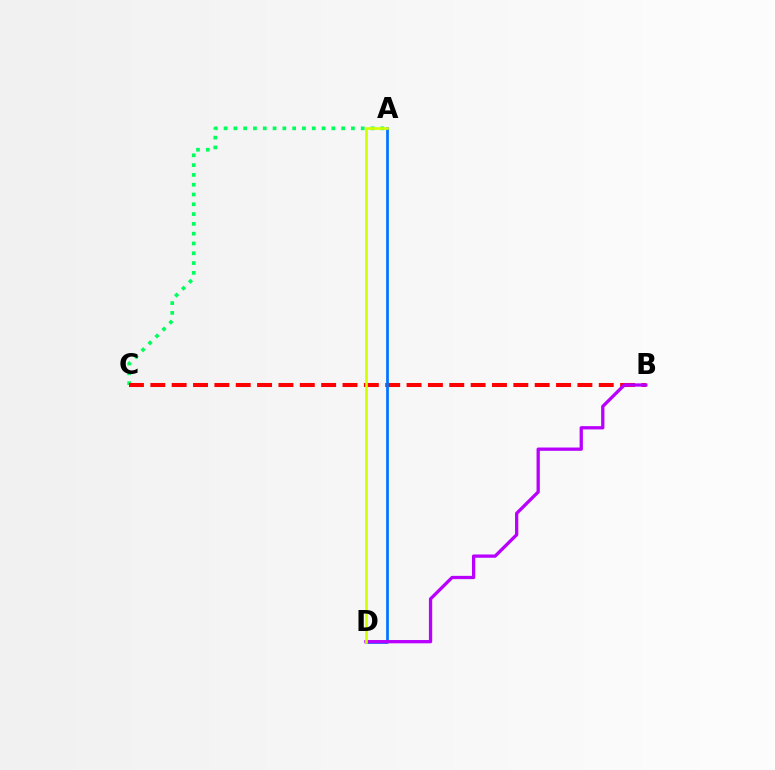{('A', 'C'): [{'color': '#00ff5c', 'line_style': 'dotted', 'thickness': 2.66}], ('B', 'C'): [{'color': '#ff0000', 'line_style': 'dashed', 'thickness': 2.9}], ('A', 'D'): [{'color': '#0074ff', 'line_style': 'solid', 'thickness': 1.98}, {'color': '#d1ff00', 'line_style': 'solid', 'thickness': 1.88}], ('B', 'D'): [{'color': '#b900ff', 'line_style': 'solid', 'thickness': 2.37}]}